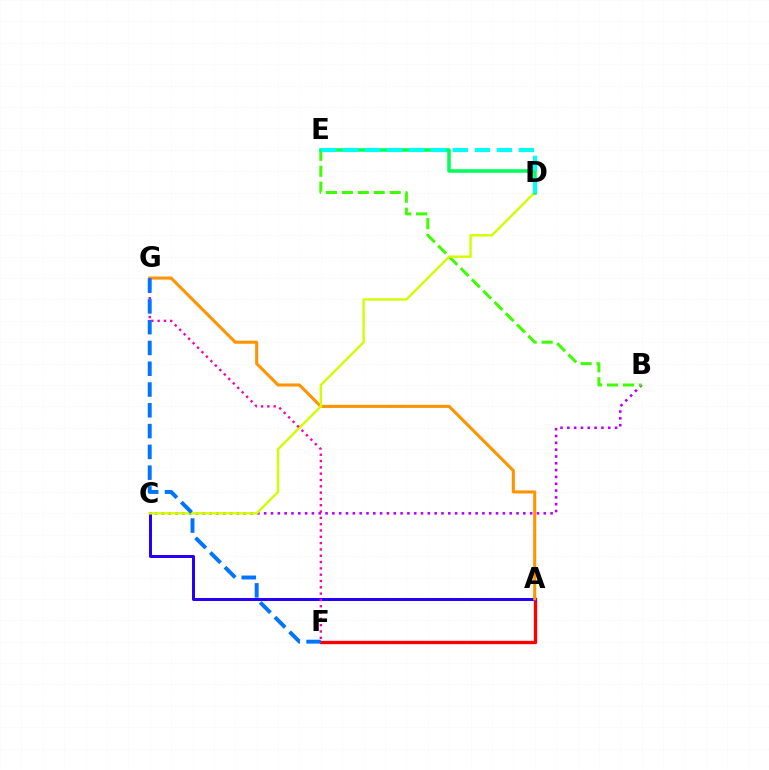{('B', 'C'): [{'color': '#b900ff', 'line_style': 'dotted', 'thickness': 1.85}], ('A', 'F'): [{'color': '#ff0000', 'line_style': 'solid', 'thickness': 2.4}], ('B', 'E'): [{'color': '#3dff00', 'line_style': 'dashed', 'thickness': 2.17}], ('A', 'C'): [{'color': '#2500ff', 'line_style': 'solid', 'thickness': 2.17}], ('A', 'G'): [{'color': '#ff9400', 'line_style': 'solid', 'thickness': 2.21}], ('C', 'D'): [{'color': '#d1ff00', 'line_style': 'solid', 'thickness': 1.74}], ('F', 'G'): [{'color': '#ff00ac', 'line_style': 'dotted', 'thickness': 1.72}, {'color': '#0074ff', 'line_style': 'dashed', 'thickness': 2.82}], ('D', 'E'): [{'color': '#00ff5c', 'line_style': 'solid', 'thickness': 2.55}, {'color': '#00fff6', 'line_style': 'dashed', 'thickness': 2.99}]}